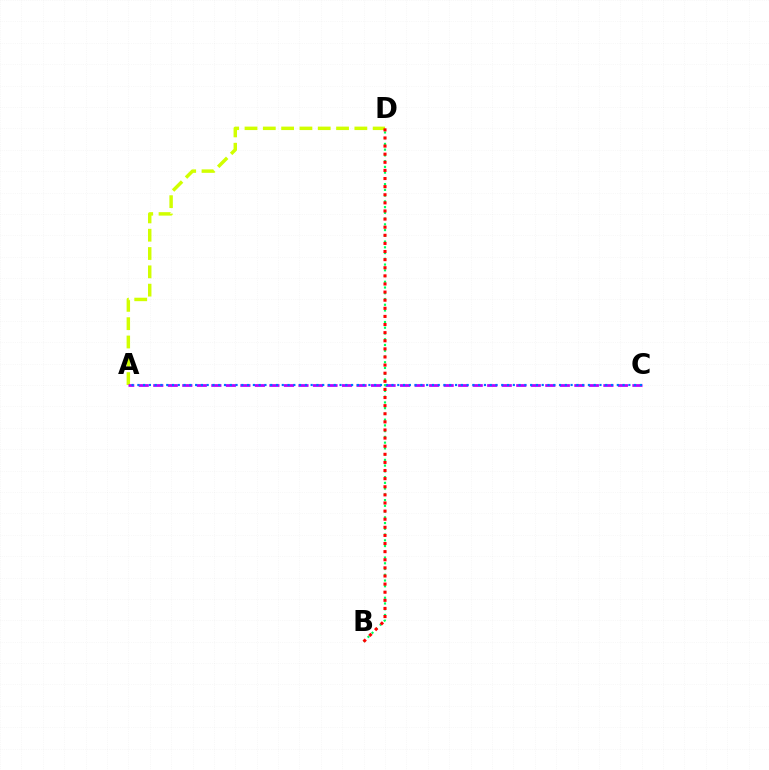{('A', 'D'): [{'color': '#d1ff00', 'line_style': 'dashed', 'thickness': 2.49}], ('A', 'C'): [{'color': '#b900ff', 'line_style': 'dashed', 'thickness': 1.97}, {'color': '#0074ff', 'line_style': 'dotted', 'thickness': 1.57}], ('B', 'D'): [{'color': '#00ff5c', 'line_style': 'dotted', 'thickness': 1.56}, {'color': '#ff0000', 'line_style': 'dotted', 'thickness': 2.2}]}